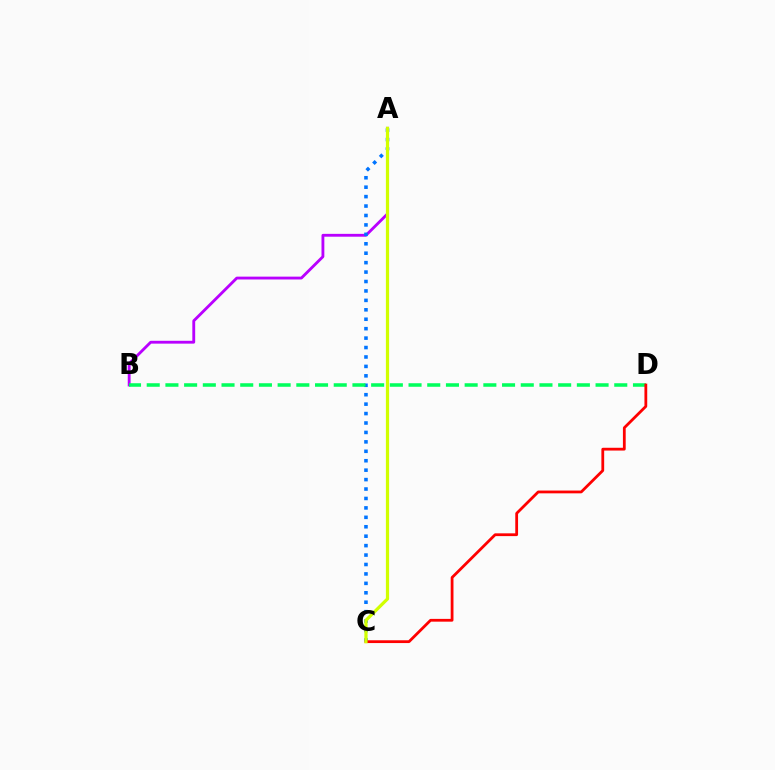{('A', 'B'): [{'color': '#b900ff', 'line_style': 'solid', 'thickness': 2.05}], ('A', 'C'): [{'color': '#0074ff', 'line_style': 'dotted', 'thickness': 2.56}, {'color': '#d1ff00', 'line_style': 'solid', 'thickness': 2.32}], ('B', 'D'): [{'color': '#00ff5c', 'line_style': 'dashed', 'thickness': 2.54}], ('C', 'D'): [{'color': '#ff0000', 'line_style': 'solid', 'thickness': 2.0}]}